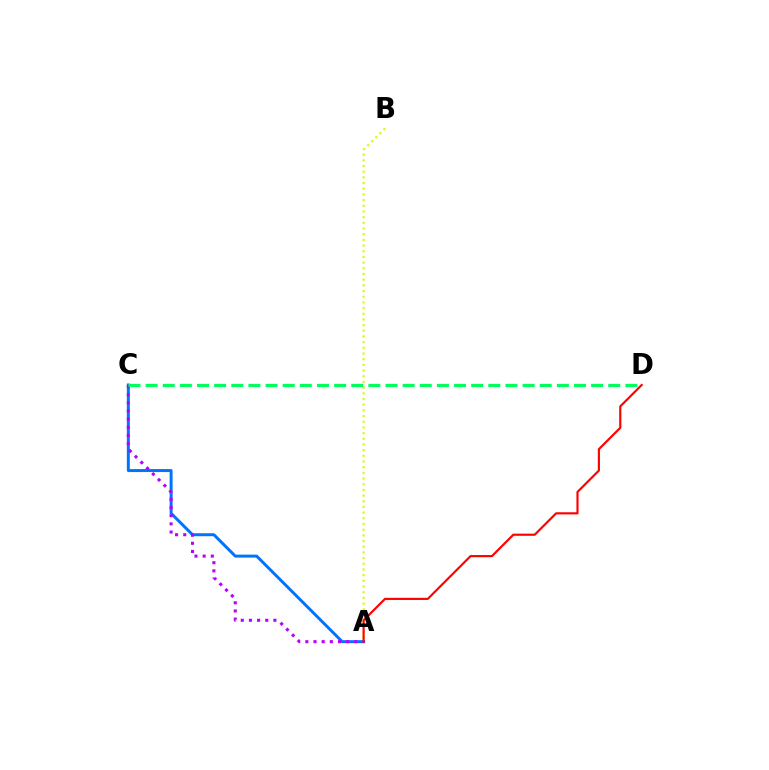{('A', 'C'): [{'color': '#0074ff', 'line_style': 'solid', 'thickness': 2.14}, {'color': '#b900ff', 'line_style': 'dotted', 'thickness': 2.22}], ('A', 'B'): [{'color': '#d1ff00', 'line_style': 'dotted', 'thickness': 1.54}], ('A', 'D'): [{'color': '#ff0000', 'line_style': 'solid', 'thickness': 1.55}], ('C', 'D'): [{'color': '#00ff5c', 'line_style': 'dashed', 'thickness': 2.33}]}